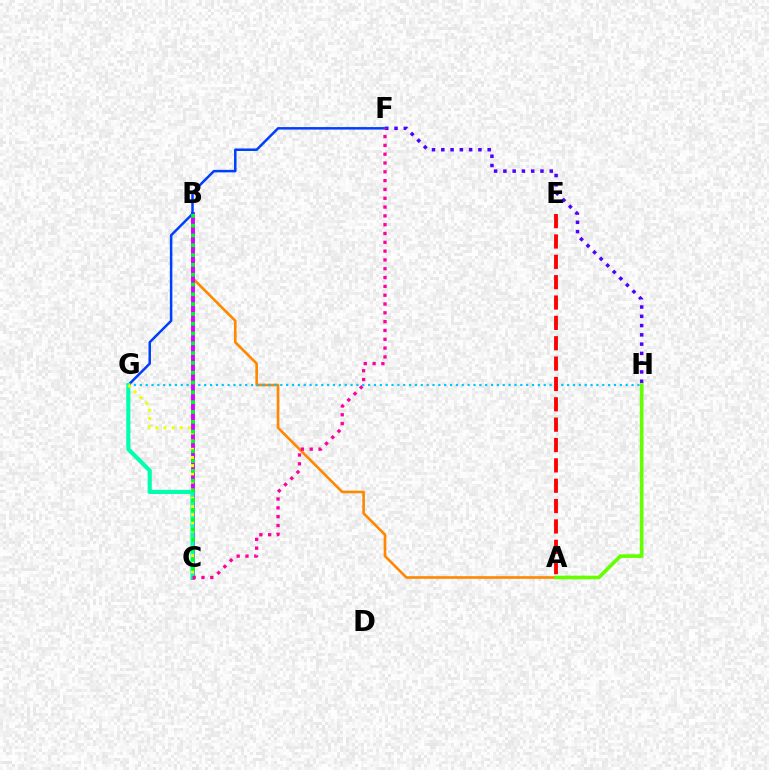{('A', 'B'): [{'color': '#ff8800', 'line_style': 'solid', 'thickness': 1.9}], ('F', 'H'): [{'color': '#4f00ff', 'line_style': 'dotted', 'thickness': 2.52}], ('G', 'H'): [{'color': '#00c7ff', 'line_style': 'dotted', 'thickness': 1.59}], ('B', 'C'): [{'color': '#d600ff', 'line_style': 'solid', 'thickness': 2.79}, {'color': '#00ff27', 'line_style': 'dotted', 'thickness': 2.66}], ('F', 'G'): [{'color': '#003fff', 'line_style': 'solid', 'thickness': 1.8}], ('A', 'H'): [{'color': '#66ff00', 'line_style': 'solid', 'thickness': 2.64}], ('C', 'G'): [{'color': '#00ffaf', 'line_style': 'solid', 'thickness': 2.98}, {'color': '#eeff00', 'line_style': 'dotted', 'thickness': 2.22}], ('A', 'E'): [{'color': '#ff0000', 'line_style': 'dashed', 'thickness': 2.77}], ('C', 'F'): [{'color': '#ff00a0', 'line_style': 'dotted', 'thickness': 2.39}]}